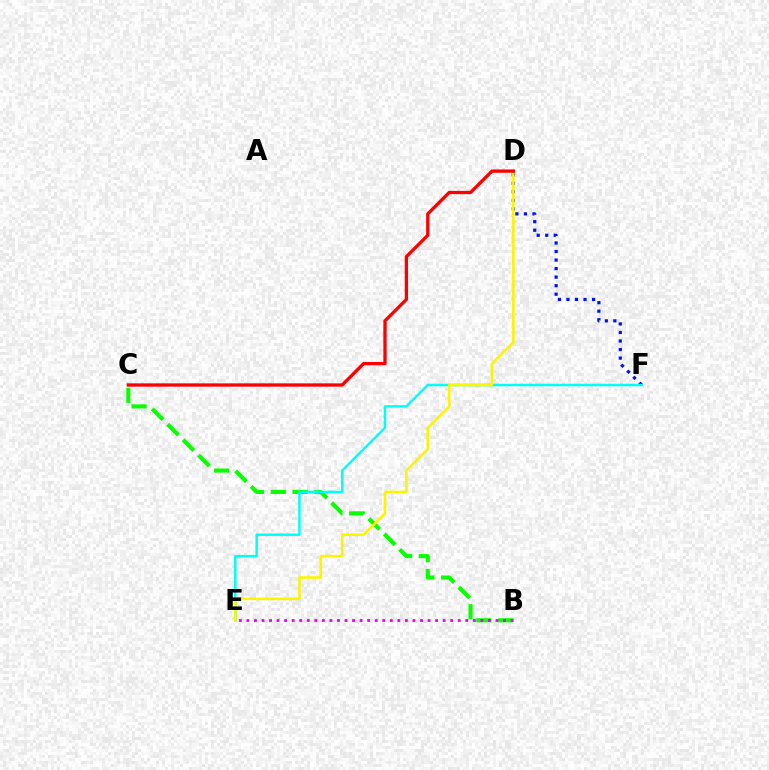{('D', 'F'): [{'color': '#0010ff', 'line_style': 'dotted', 'thickness': 2.32}], ('B', 'C'): [{'color': '#08ff00', 'line_style': 'dashed', 'thickness': 2.97}], ('B', 'E'): [{'color': '#ee00ff', 'line_style': 'dotted', 'thickness': 2.05}], ('E', 'F'): [{'color': '#00fff6', 'line_style': 'solid', 'thickness': 1.77}], ('D', 'E'): [{'color': '#fcf500', 'line_style': 'solid', 'thickness': 1.85}], ('C', 'D'): [{'color': '#ff0000', 'line_style': 'solid', 'thickness': 2.37}]}